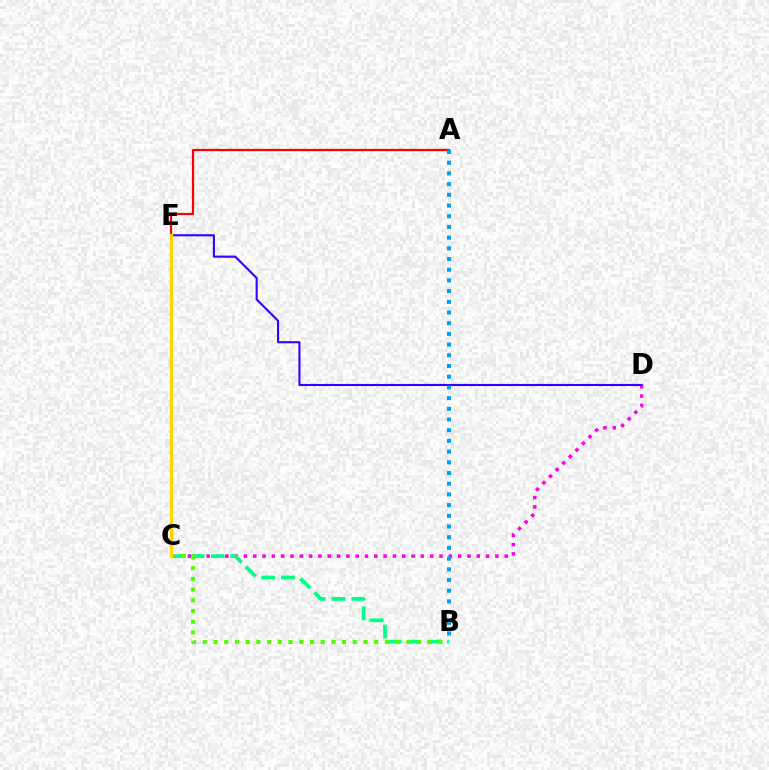{('A', 'E'): [{'color': '#ff0000', 'line_style': 'solid', 'thickness': 1.62}], ('C', 'D'): [{'color': '#ff00ed', 'line_style': 'dotted', 'thickness': 2.53}], ('B', 'C'): [{'color': '#00ff86', 'line_style': 'dashed', 'thickness': 2.69}, {'color': '#4fff00', 'line_style': 'dotted', 'thickness': 2.91}], ('D', 'E'): [{'color': '#3700ff', 'line_style': 'solid', 'thickness': 1.52}], ('C', 'E'): [{'color': '#ffd500', 'line_style': 'solid', 'thickness': 2.32}], ('A', 'B'): [{'color': '#009eff', 'line_style': 'dotted', 'thickness': 2.91}]}